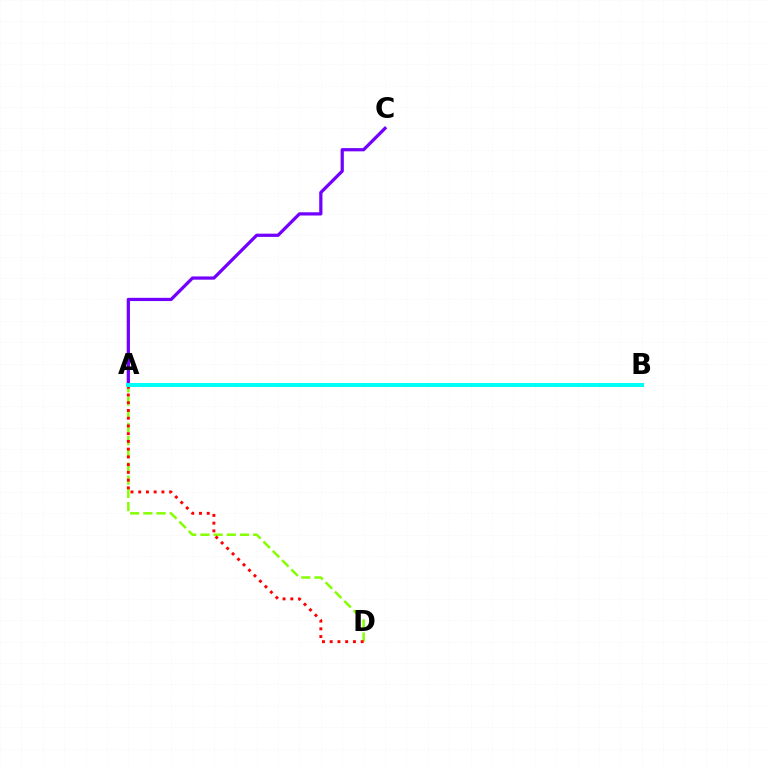{('A', 'C'): [{'color': '#7200ff', 'line_style': 'solid', 'thickness': 2.33}], ('A', 'D'): [{'color': '#84ff00', 'line_style': 'dashed', 'thickness': 1.79}, {'color': '#ff0000', 'line_style': 'dotted', 'thickness': 2.1}], ('A', 'B'): [{'color': '#00fff6', 'line_style': 'solid', 'thickness': 2.87}]}